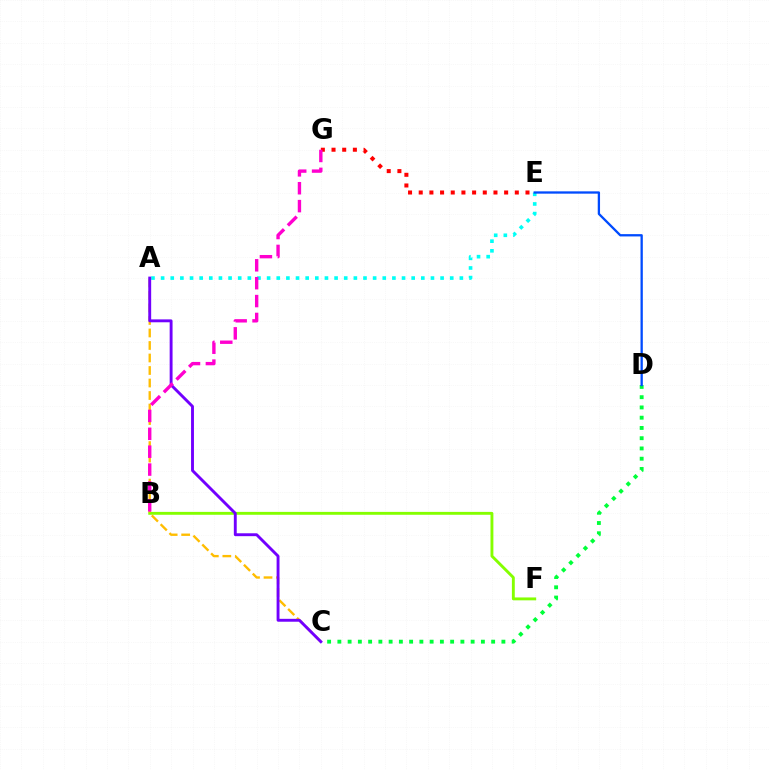{('B', 'F'): [{'color': '#84ff00', 'line_style': 'solid', 'thickness': 2.08}], ('C', 'D'): [{'color': '#00ff39', 'line_style': 'dotted', 'thickness': 2.79}], ('A', 'E'): [{'color': '#00fff6', 'line_style': 'dotted', 'thickness': 2.62}], ('A', 'C'): [{'color': '#ffbd00', 'line_style': 'dashed', 'thickness': 1.7}, {'color': '#7200ff', 'line_style': 'solid', 'thickness': 2.08}], ('D', 'E'): [{'color': '#004bff', 'line_style': 'solid', 'thickness': 1.66}], ('E', 'G'): [{'color': '#ff0000', 'line_style': 'dotted', 'thickness': 2.9}], ('B', 'G'): [{'color': '#ff00cf', 'line_style': 'dashed', 'thickness': 2.43}]}